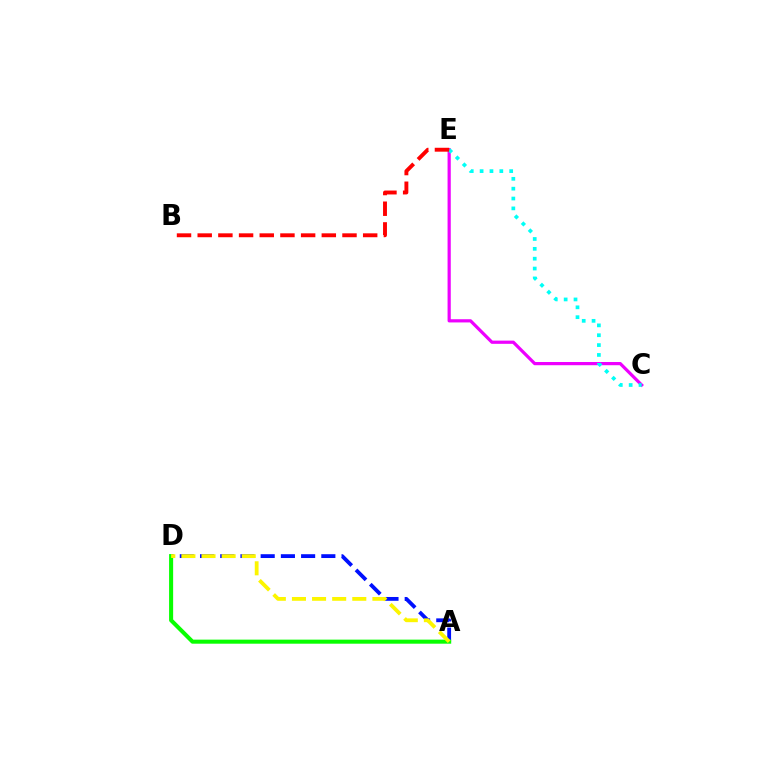{('C', 'E'): [{'color': '#ee00ff', 'line_style': 'solid', 'thickness': 2.31}, {'color': '#00fff6', 'line_style': 'dotted', 'thickness': 2.68}], ('A', 'D'): [{'color': '#0010ff', 'line_style': 'dashed', 'thickness': 2.75}, {'color': '#08ff00', 'line_style': 'solid', 'thickness': 2.92}, {'color': '#fcf500', 'line_style': 'dashed', 'thickness': 2.73}], ('B', 'E'): [{'color': '#ff0000', 'line_style': 'dashed', 'thickness': 2.81}]}